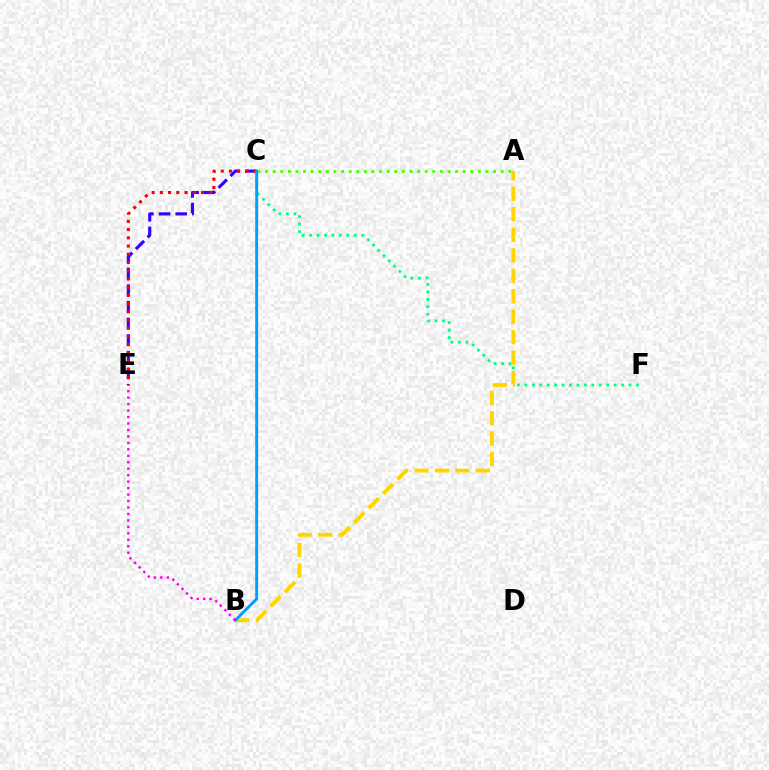{('C', 'E'): [{'color': '#3700ff', 'line_style': 'dashed', 'thickness': 2.26}, {'color': '#ff0000', 'line_style': 'dotted', 'thickness': 2.23}], ('C', 'F'): [{'color': '#00ff86', 'line_style': 'dotted', 'thickness': 2.02}], ('A', 'B'): [{'color': '#ffd500', 'line_style': 'dashed', 'thickness': 2.78}], ('A', 'C'): [{'color': '#4fff00', 'line_style': 'dotted', 'thickness': 2.07}], ('B', 'C'): [{'color': '#009eff', 'line_style': 'solid', 'thickness': 2.1}], ('B', 'E'): [{'color': '#ff00ed', 'line_style': 'dotted', 'thickness': 1.76}]}